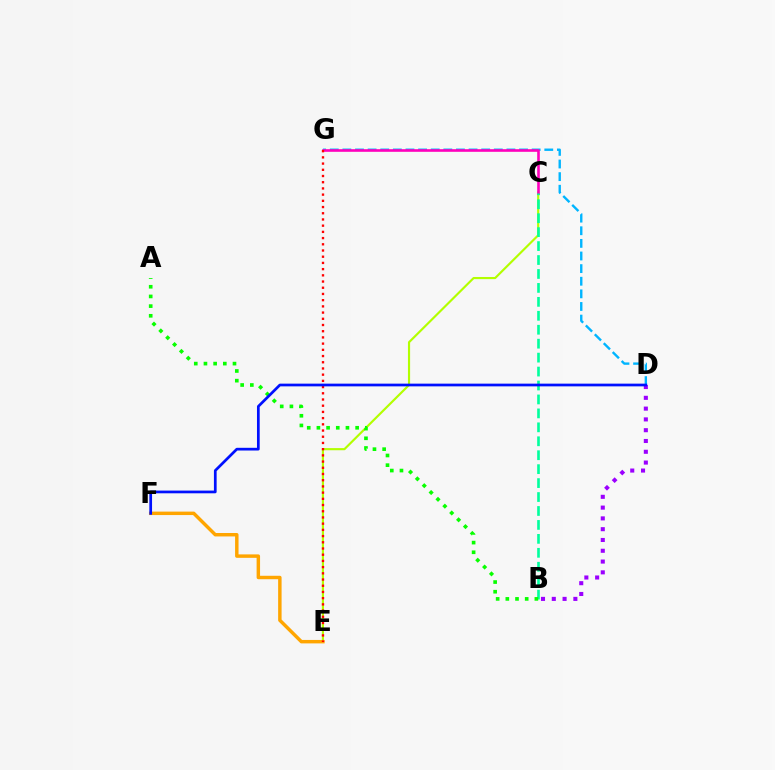{('C', 'E'): [{'color': '#b3ff00', 'line_style': 'solid', 'thickness': 1.55}], ('E', 'F'): [{'color': '#ffa500', 'line_style': 'solid', 'thickness': 2.48}], ('D', 'G'): [{'color': '#00b5ff', 'line_style': 'dashed', 'thickness': 1.71}], ('C', 'G'): [{'color': '#ff00bd', 'line_style': 'solid', 'thickness': 1.89}], ('B', 'C'): [{'color': '#00ff9d', 'line_style': 'dashed', 'thickness': 1.89}], ('B', 'D'): [{'color': '#9b00ff', 'line_style': 'dotted', 'thickness': 2.93}], ('E', 'G'): [{'color': '#ff0000', 'line_style': 'dotted', 'thickness': 1.69}], ('A', 'B'): [{'color': '#08ff00', 'line_style': 'dotted', 'thickness': 2.63}], ('D', 'F'): [{'color': '#0010ff', 'line_style': 'solid', 'thickness': 1.96}]}